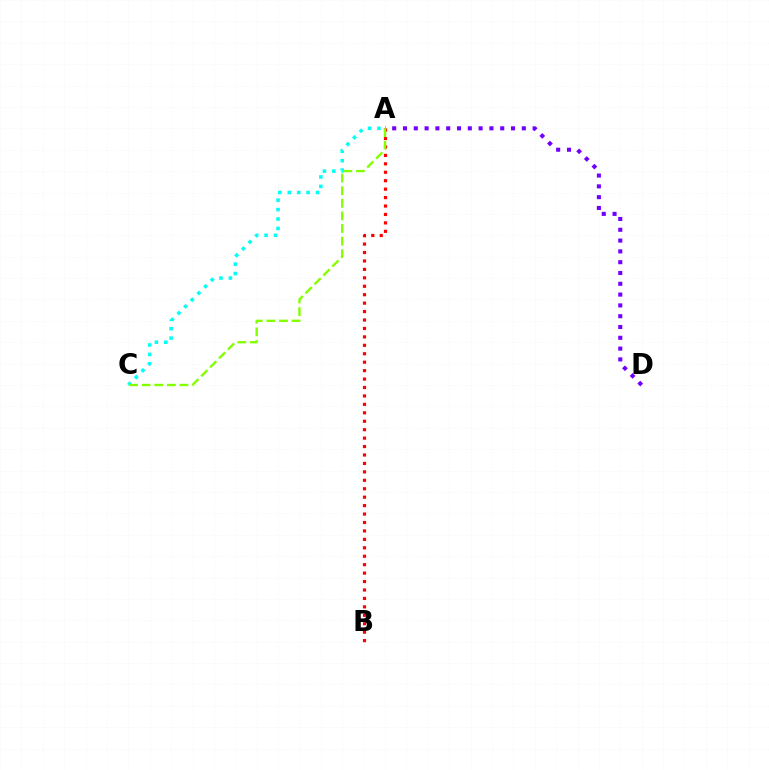{('A', 'C'): [{'color': '#00fff6', 'line_style': 'dotted', 'thickness': 2.56}, {'color': '#84ff00', 'line_style': 'dashed', 'thickness': 1.71}], ('A', 'B'): [{'color': '#ff0000', 'line_style': 'dotted', 'thickness': 2.29}], ('A', 'D'): [{'color': '#7200ff', 'line_style': 'dotted', 'thickness': 2.94}]}